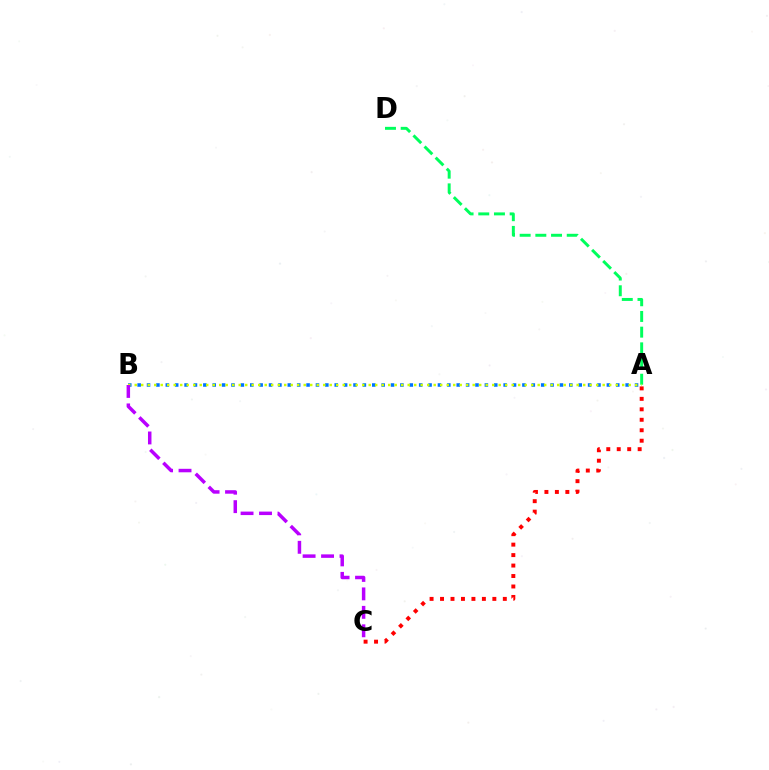{('A', 'D'): [{'color': '#00ff5c', 'line_style': 'dashed', 'thickness': 2.13}], ('A', 'B'): [{'color': '#0074ff', 'line_style': 'dotted', 'thickness': 2.55}, {'color': '#d1ff00', 'line_style': 'dotted', 'thickness': 1.77}], ('B', 'C'): [{'color': '#b900ff', 'line_style': 'dashed', 'thickness': 2.51}], ('A', 'C'): [{'color': '#ff0000', 'line_style': 'dotted', 'thickness': 2.84}]}